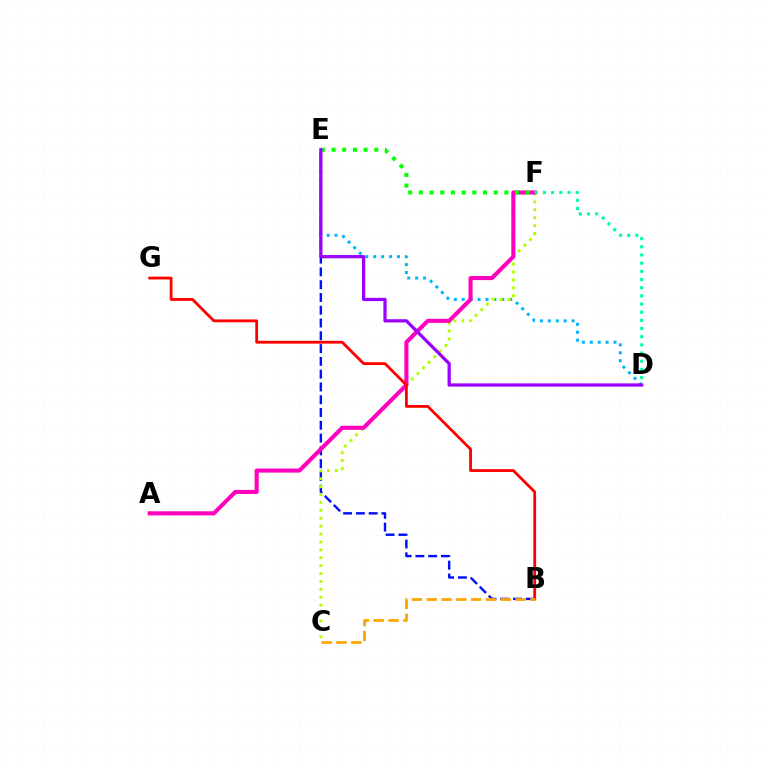{('B', 'E'): [{'color': '#0010ff', 'line_style': 'dashed', 'thickness': 1.74}], ('D', 'E'): [{'color': '#00b5ff', 'line_style': 'dotted', 'thickness': 2.15}, {'color': '#9b00ff', 'line_style': 'solid', 'thickness': 2.33}], ('C', 'F'): [{'color': '#b3ff00', 'line_style': 'dotted', 'thickness': 2.15}], ('A', 'F'): [{'color': '#ff00bd', 'line_style': 'solid', 'thickness': 2.95}], ('D', 'F'): [{'color': '#00ff9d', 'line_style': 'dotted', 'thickness': 2.22}], ('B', 'G'): [{'color': '#ff0000', 'line_style': 'solid', 'thickness': 2.02}], ('E', 'F'): [{'color': '#08ff00', 'line_style': 'dotted', 'thickness': 2.9}], ('B', 'C'): [{'color': '#ffa500', 'line_style': 'dashed', 'thickness': 2.01}]}